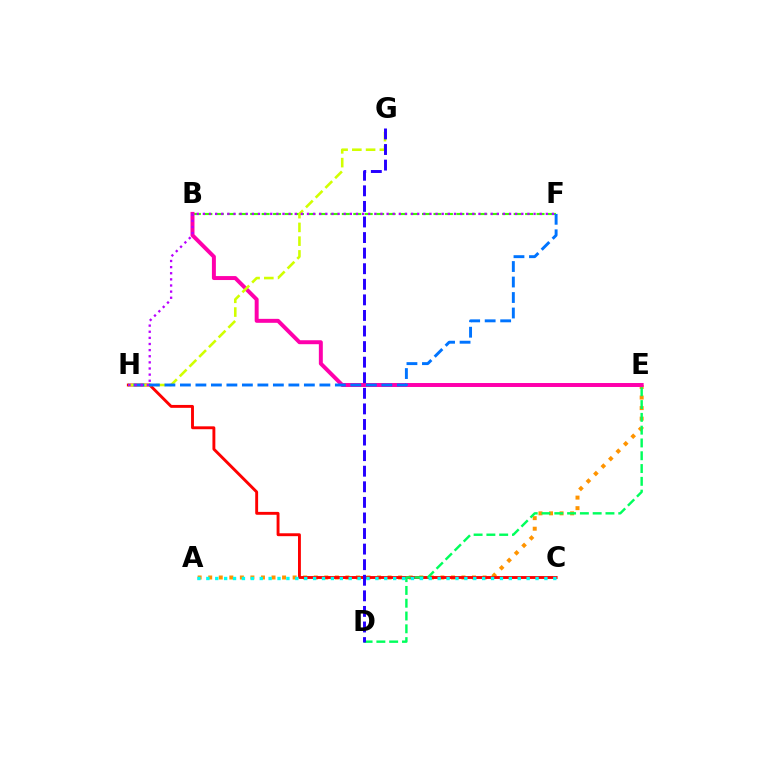{('A', 'E'): [{'color': '#ff9400', 'line_style': 'dotted', 'thickness': 2.87}], ('B', 'F'): [{'color': '#3dff00', 'line_style': 'dashed', 'thickness': 1.56}], ('C', 'H'): [{'color': '#ff0000', 'line_style': 'solid', 'thickness': 2.08}], ('B', 'E'): [{'color': '#ff00ac', 'line_style': 'solid', 'thickness': 2.85}], ('G', 'H'): [{'color': '#d1ff00', 'line_style': 'dashed', 'thickness': 1.87}], ('F', 'H'): [{'color': '#0074ff', 'line_style': 'dashed', 'thickness': 2.11}, {'color': '#b900ff', 'line_style': 'dotted', 'thickness': 1.66}], ('D', 'E'): [{'color': '#00ff5c', 'line_style': 'dashed', 'thickness': 1.74}], ('A', 'C'): [{'color': '#00fff6', 'line_style': 'dotted', 'thickness': 2.42}], ('D', 'G'): [{'color': '#2500ff', 'line_style': 'dashed', 'thickness': 2.12}]}